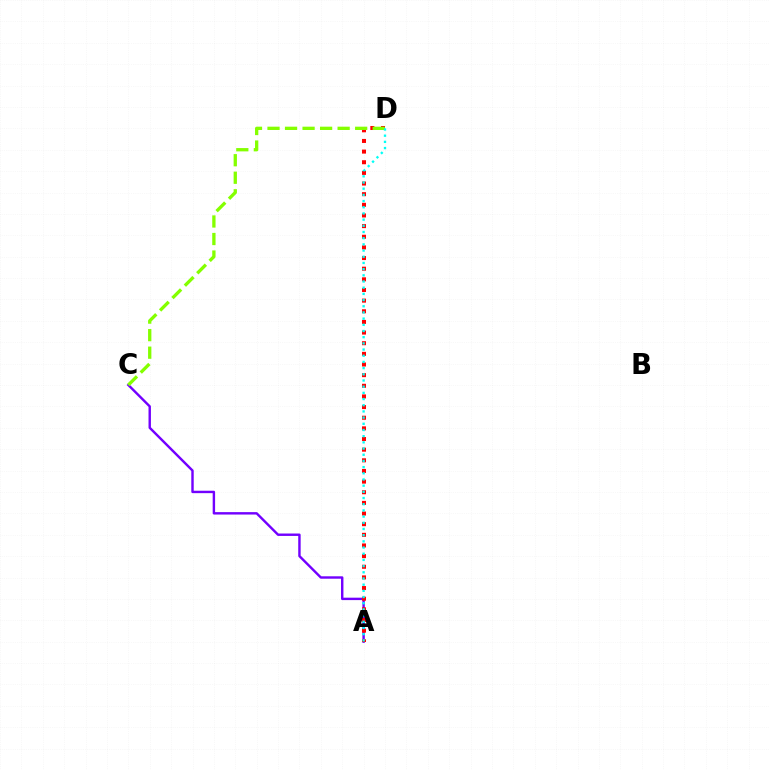{('A', 'C'): [{'color': '#7200ff', 'line_style': 'solid', 'thickness': 1.74}], ('A', 'D'): [{'color': '#ff0000', 'line_style': 'dotted', 'thickness': 2.89}, {'color': '#00fff6', 'line_style': 'dotted', 'thickness': 1.68}], ('C', 'D'): [{'color': '#84ff00', 'line_style': 'dashed', 'thickness': 2.38}]}